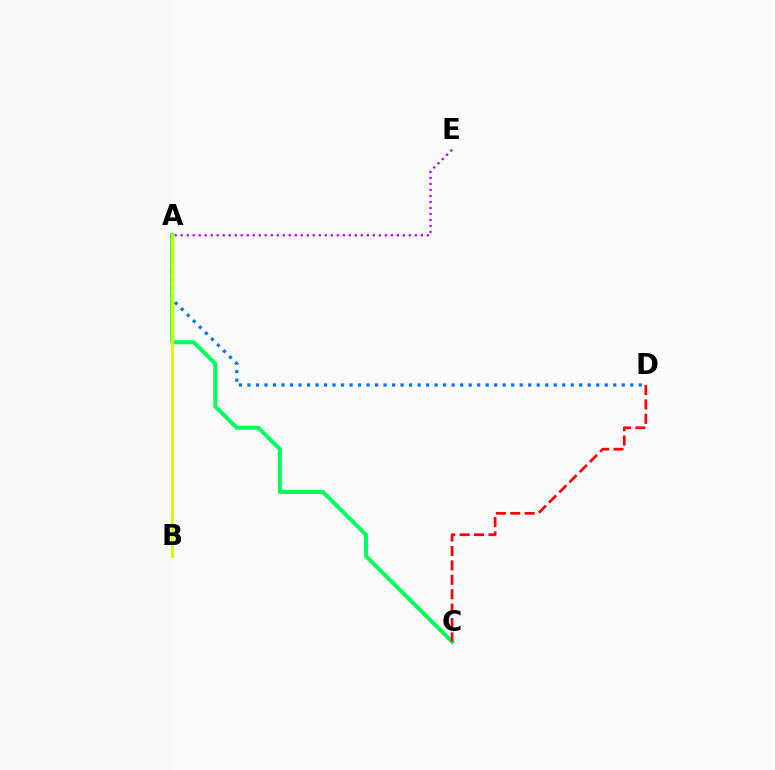{('A', 'D'): [{'color': '#0074ff', 'line_style': 'dotted', 'thickness': 2.31}], ('A', 'C'): [{'color': '#00ff5c', 'line_style': 'solid', 'thickness': 2.87}], ('A', 'B'): [{'color': '#d1ff00', 'line_style': 'solid', 'thickness': 2.06}], ('C', 'D'): [{'color': '#ff0000', 'line_style': 'dashed', 'thickness': 1.96}], ('A', 'E'): [{'color': '#b900ff', 'line_style': 'dotted', 'thickness': 1.63}]}